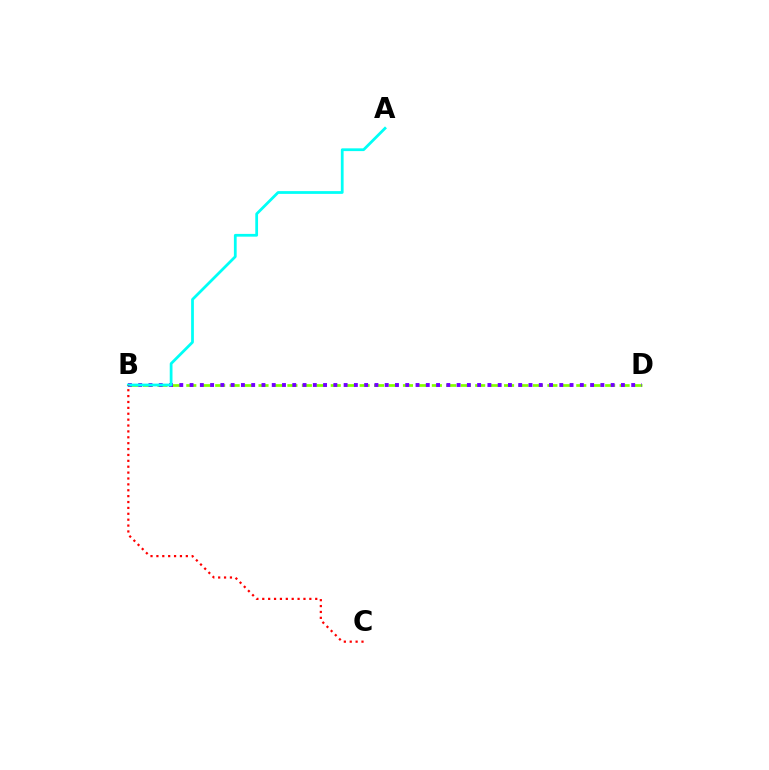{('B', 'D'): [{'color': '#84ff00', 'line_style': 'dashed', 'thickness': 1.96}, {'color': '#7200ff', 'line_style': 'dotted', 'thickness': 2.79}], ('A', 'B'): [{'color': '#00fff6', 'line_style': 'solid', 'thickness': 1.99}], ('B', 'C'): [{'color': '#ff0000', 'line_style': 'dotted', 'thickness': 1.6}]}